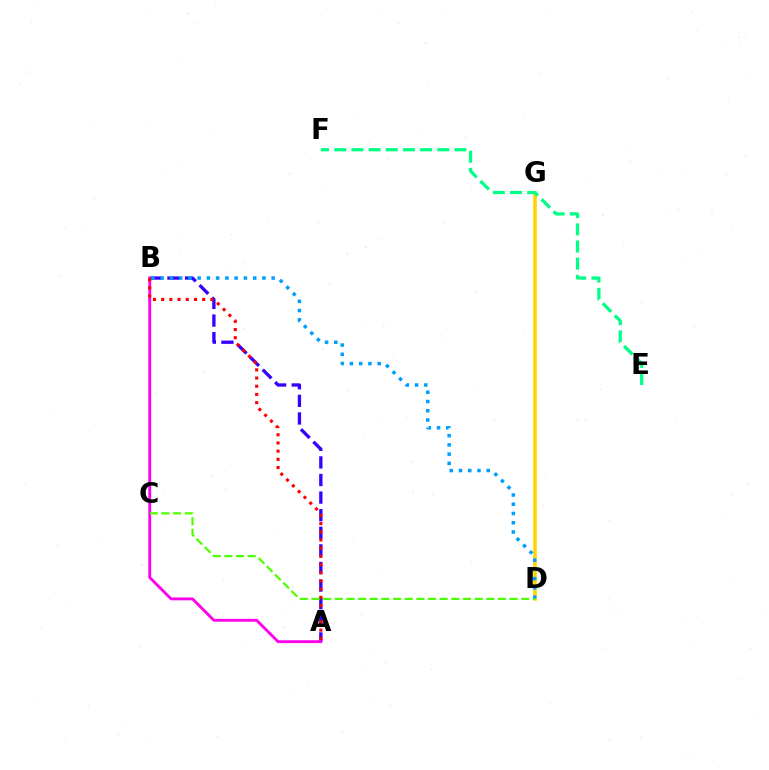{('D', 'G'): [{'color': '#ffd500', 'line_style': 'solid', 'thickness': 2.56}], ('A', 'B'): [{'color': '#3700ff', 'line_style': 'dashed', 'thickness': 2.39}, {'color': '#ff00ed', 'line_style': 'solid', 'thickness': 2.06}, {'color': '#ff0000', 'line_style': 'dotted', 'thickness': 2.23}], ('B', 'D'): [{'color': '#009eff', 'line_style': 'dotted', 'thickness': 2.51}], ('E', 'F'): [{'color': '#00ff86', 'line_style': 'dashed', 'thickness': 2.33}], ('C', 'D'): [{'color': '#4fff00', 'line_style': 'dashed', 'thickness': 1.58}]}